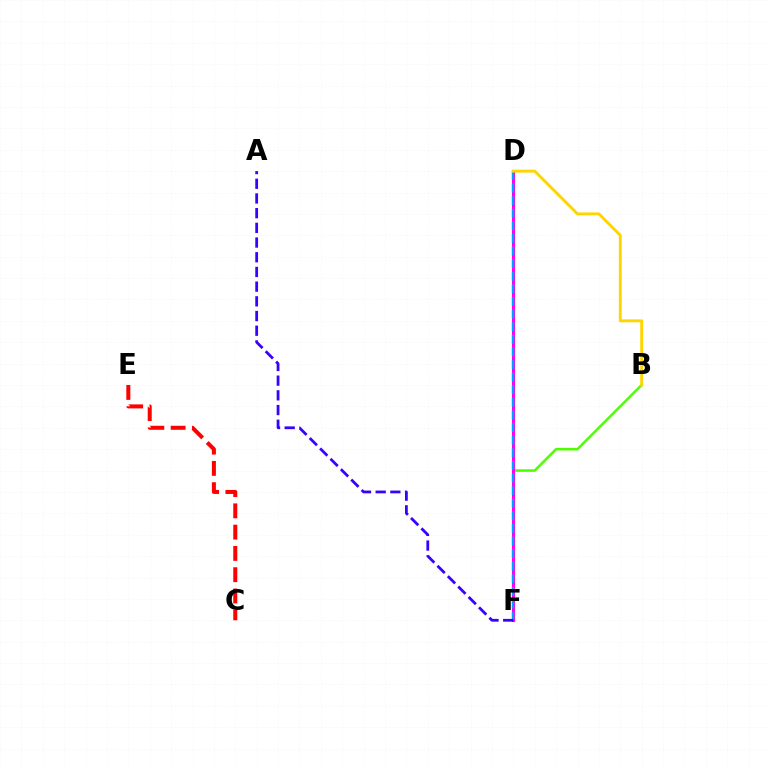{('C', 'E'): [{'color': '#ff0000', 'line_style': 'dashed', 'thickness': 2.89}], ('D', 'F'): [{'color': '#00ff86', 'line_style': 'dotted', 'thickness': 1.85}, {'color': '#ff00ed', 'line_style': 'solid', 'thickness': 2.22}, {'color': '#009eff', 'line_style': 'dashed', 'thickness': 1.71}], ('B', 'F'): [{'color': '#4fff00', 'line_style': 'solid', 'thickness': 1.84}], ('A', 'F'): [{'color': '#3700ff', 'line_style': 'dashed', 'thickness': 2.0}], ('B', 'D'): [{'color': '#ffd500', 'line_style': 'solid', 'thickness': 2.08}]}